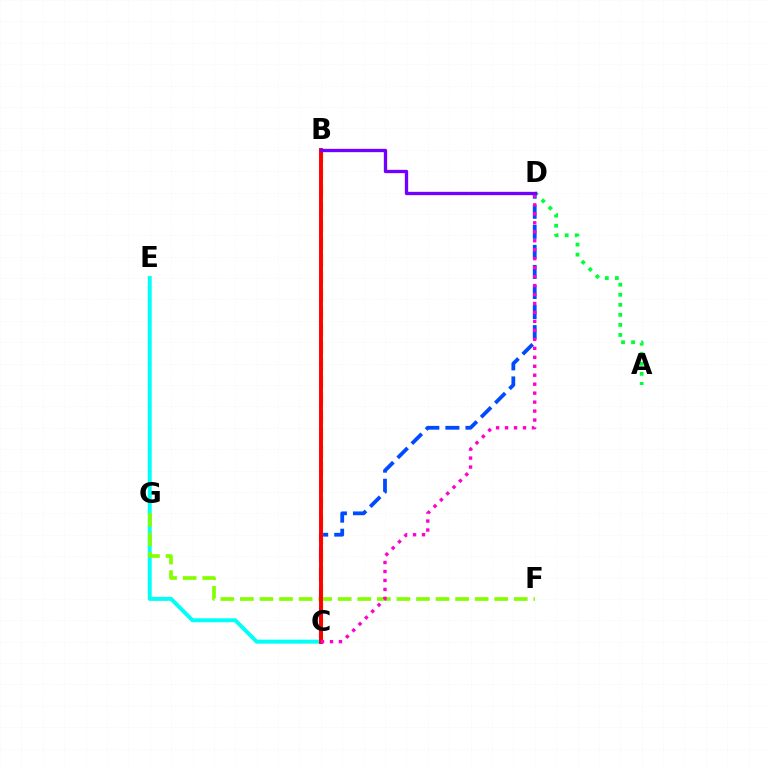{('C', 'D'): [{'color': '#004bff', 'line_style': 'dashed', 'thickness': 2.72}, {'color': '#ff00cf', 'line_style': 'dotted', 'thickness': 2.44}], ('A', 'D'): [{'color': '#00ff39', 'line_style': 'dotted', 'thickness': 2.73}], ('C', 'E'): [{'color': '#00fff6', 'line_style': 'solid', 'thickness': 2.84}], ('B', 'C'): [{'color': '#ffbd00', 'line_style': 'dashed', 'thickness': 2.36}, {'color': '#ff0000', 'line_style': 'solid', 'thickness': 2.82}], ('F', 'G'): [{'color': '#84ff00', 'line_style': 'dashed', 'thickness': 2.66}], ('B', 'D'): [{'color': '#7200ff', 'line_style': 'solid', 'thickness': 2.4}]}